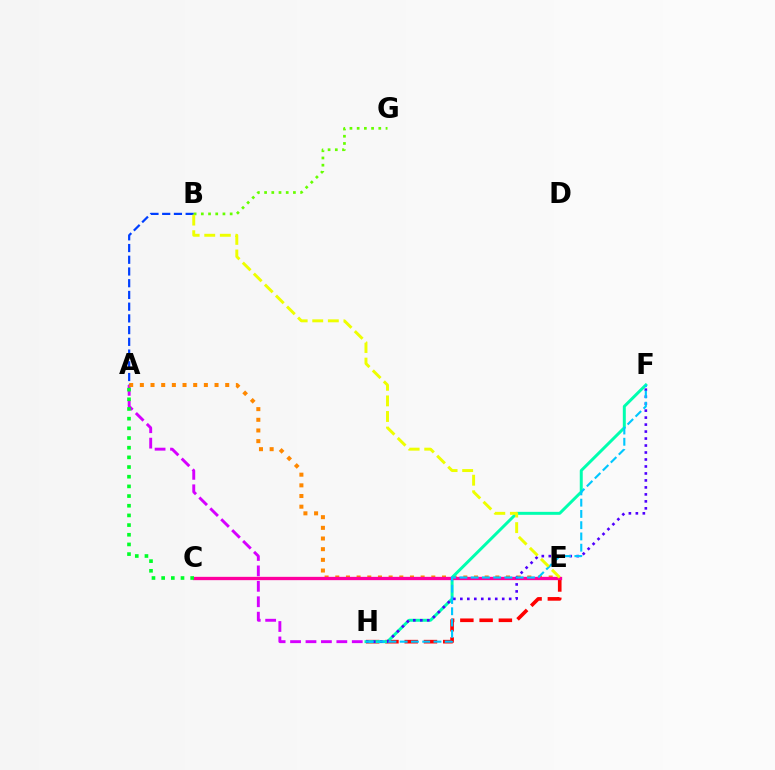{('A', 'H'): [{'color': '#d600ff', 'line_style': 'dashed', 'thickness': 2.1}], ('E', 'H'): [{'color': '#ff0000', 'line_style': 'dashed', 'thickness': 2.62}], ('A', 'E'): [{'color': '#ff8800', 'line_style': 'dotted', 'thickness': 2.9}], ('A', 'B'): [{'color': '#003fff', 'line_style': 'dashed', 'thickness': 1.59}], ('F', 'H'): [{'color': '#00ffaf', 'line_style': 'solid', 'thickness': 2.14}, {'color': '#4f00ff', 'line_style': 'dotted', 'thickness': 1.9}, {'color': '#00c7ff', 'line_style': 'dashed', 'thickness': 1.53}], ('C', 'E'): [{'color': '#ff00a0', 'line_style': 'solid', 'thickness': 2.39}], ('A', 'C'): [{'color': '#00ff27', 'line_style': 'dotted', 'thickness': 2.63}], ('B', 'G'): [{'color': '#66ff00', 'line_style': 'dotted', 'thickness': 1.96}], ('B', 'E'): [{'color': '#eeff00', 'line_style': 'dashed', 'thickness': 2.12}]}